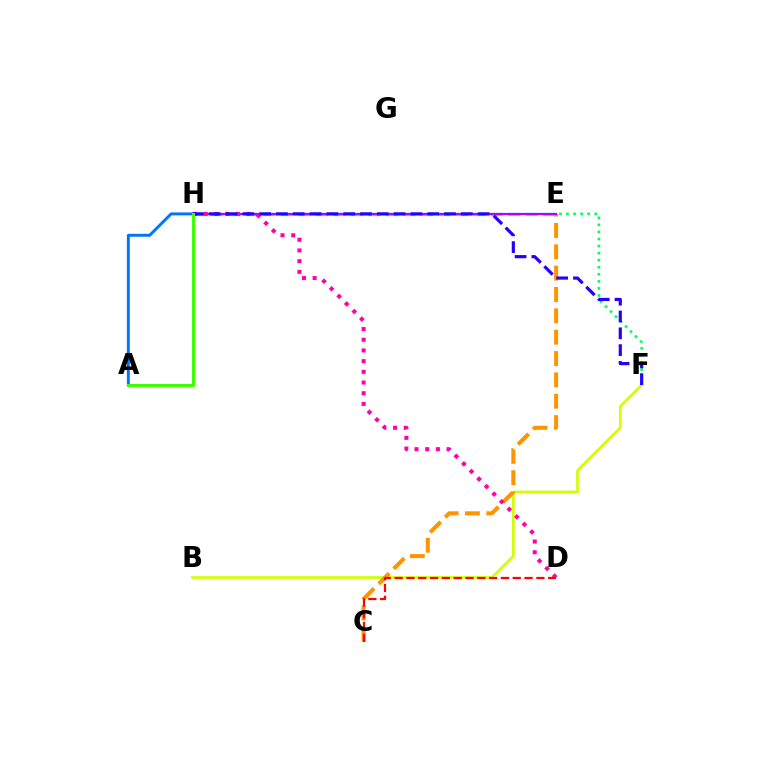{('A', 'H'): [{'color': '#0074ff', 'line_style': 'solid', 'thickness': 2.11}, {'color': '#3dff00', 'line_style': 'solid', 'thickness': 2.14}], ('B', 'F'): [{'color': '#d1ff00', 'line_style': 'solid', 'thickness': 1.92}], ('E', 'F'): [{'color': '#00ff5c', 'line_style': 'dotted', 'thickness': 1.92}], ('C', 'E'): [{'color': '#ff9400', 'line_style': 'dashed', 'thickness': 2.9}], ('E', 'H'): [{'color': '#00fff6', 'line_style': 'dashed', 'thickness': 2.37}, {'color': '#b900ff', 'line_style': 'solid', 'thickness': 1.57}], ('D', 'H'): [{'color': '#ff00ac', 'line_style': 'dotted', 'thickness': 2.91}], ('F', 'H'): [{'color': '#2500ff', 'line_style': 'dashed', 'thickness': 2.28}], ('C', 'D'): [{'color': '#ff0000', 'line_style': 'dashed', 'thickness': 1.6}]}